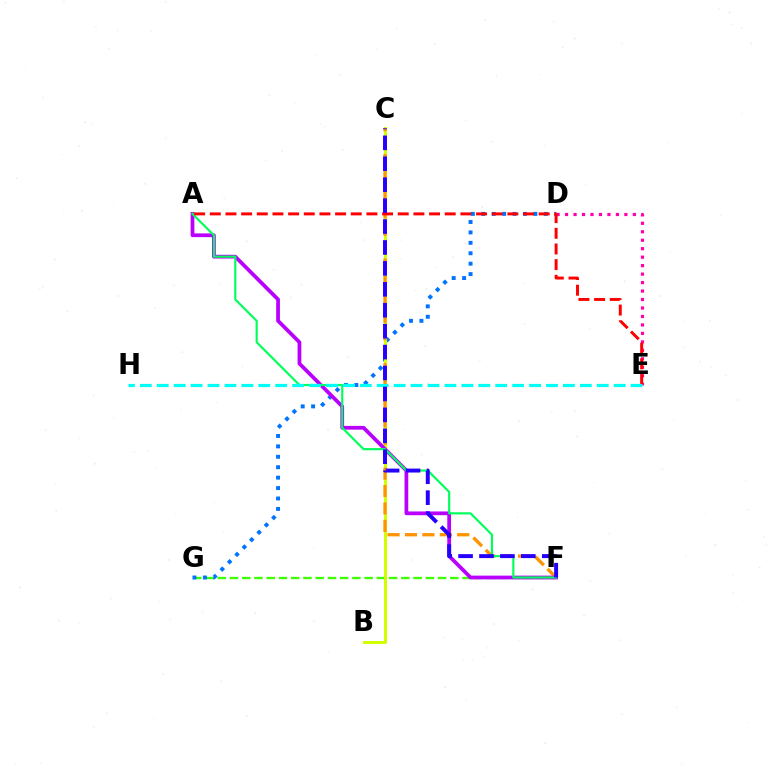{('F', 'G'): [{'color': '#3dff00', 'line_style': 'dashed', 'thickness': 1.66}], ('D', 'G'): [{'color': '#0074ff', 'line_style': 'dotted', 'thickness': 2.83}], ('B', 'C'): [{'color': '#d1ff00', 'line_style': 'solid', 'thickness': 2.17}], ('C', 'F'): [{'color': '#ff9400', 'line_style': 'dashed', 'thickness': 2.37}, {'color': '#2500ff', 'line_style': 'dashed', 'thickness': 2.84}], ('A', 'F'): [{'color': '#b900ff', 'line_style': 'solid', 'thickness': 2.7}, {'color': '#00ff5c', 'line_style': 'solid', 'thickness': 1.55}], ('D', 'E'): [{'color': '#ff00ac', 'line_style': 'dotted', 'thickness': 2.3}], ('A', 'E'): [{'color': '#ff0000', 'line_style': 'dashed', 'thickness': 2.13}], ('E', 'H'): [{'color': '#00fff6', 'line_style': 'dashed', 'thickness': 2.3}]}